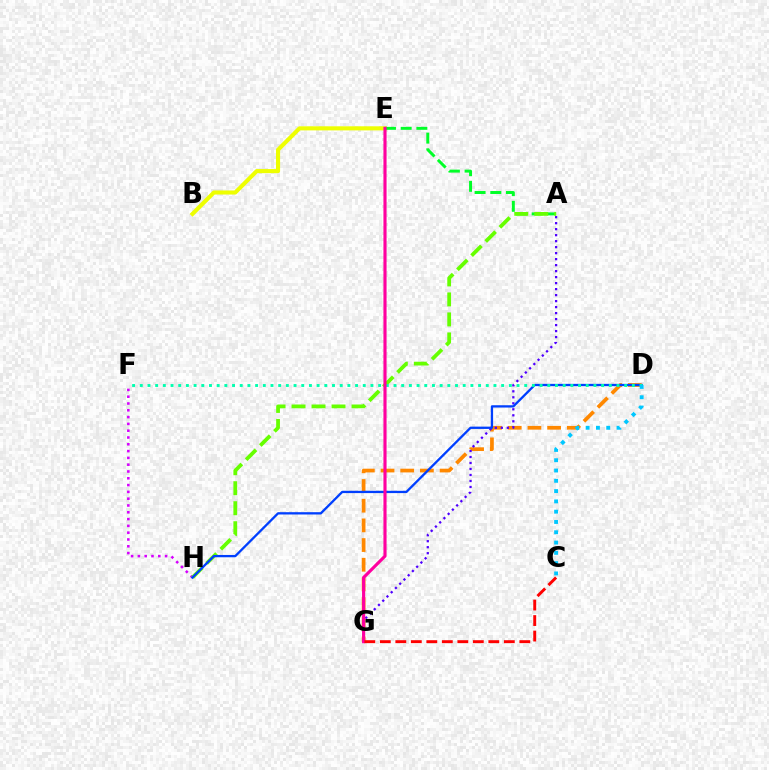{('B', 'E'): [{'color': '#eeff00', 'line_style': 'solid', 'thickness': 2.94}], ('A', 'E'): [{'color': '#00ff27', 'line_style': 'dashed', 'thickness': 2.13}], ('F', 'H'): [{'color': '#d600ff', 'line_style': 'dotted', 'thickness': 1.85}], ('D', 'G'): [{'color': '#ff8800', 'line_style': 'dashed', 'thickness': 2.67}], ('A', 'H'): [{'color': '#66ff00', 'line_style': 'dashed', 'thickness': 2.72}], ('A', 'G'): [{'color': '#4f00ff', 'line_style': 'dotted', 'thickness': 1.63}], ('D', 'H'): [{'color': '#003fff', 'line_style': 'solid', 'thickness': 1.66}], ('D', 'F'): [{'color': '#00ffaf', 'line_style': 'dotted', 'thickness': 2.09}], ('E', 'G'): [{'color': '#ff00a0', 'line_style': 'solid', 'thickness': 2.25}], ('C', 'G'): [{'color': '#ff0000', 'line_style': 'dashed', 'thickness': 2.11}], ('C', 'D'): [{'color': '#00c7ff', 'line_style': 'dotted', 'thickness': 2.8}]}